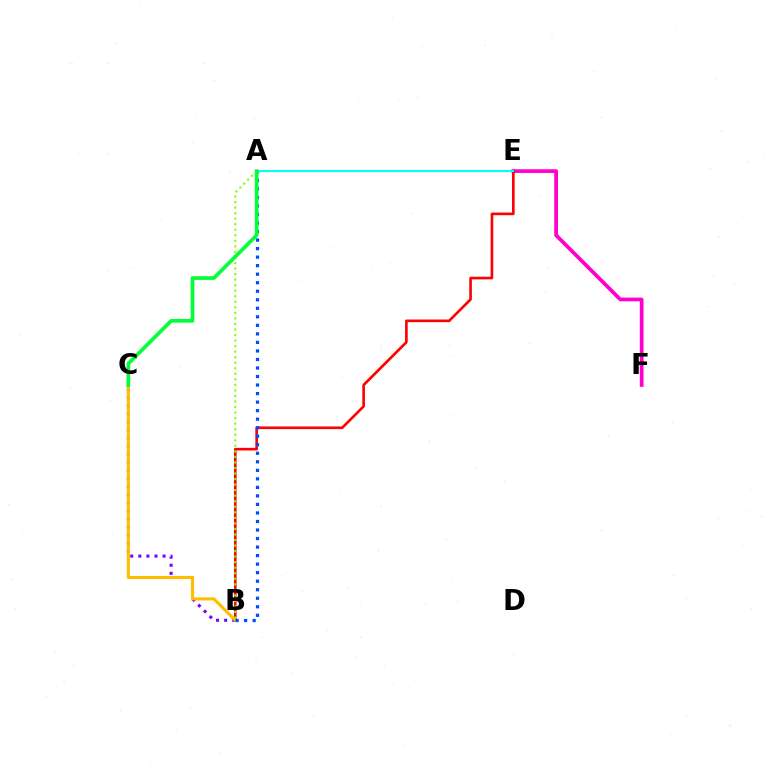{('E', 'F'): [{'color': '#ff00cf', 'line_style': 'solid', 'thickness': 2.68}], ('B', 'C'): [{'color': '#7200ff', 'line_style': 'dotted', 'thickness': 2.2}, {'color': '#ffbd00', 'line_style': 'solid', 'thickness': 2.23}], ('B', 'E'): [{'color': '#ff0000', 'line_style': 'solid', 'thickness': 1.9}], ('A', 'B'): [{'color': '#004bff', 'line_style': 'dotted', 'thickness': 2.32}, {'color': '#84ff00', 'line_style': 'dotted', 'thickness': 1.51}], ('A', 'E'): [{'color': '#00fff6', 'line_style': 'solid', 'thickness': 1.51}], ('A', 'C'): [{'color': '#00ff39', 'line_style': 'solid', 'thickness': 2.65}]}